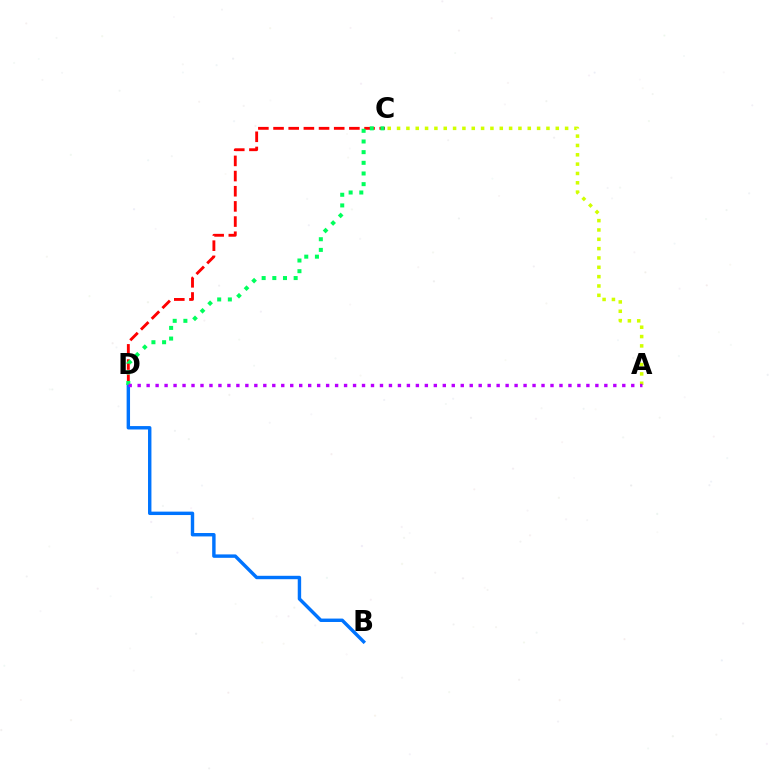{('B', 'D'): [{'color': '#0074ff', 'line_style': 'solid', 'thickness': 2.46}], ('A', 'C'): [{'color': '#d1ff00', 'line_style': 'dotted', 'thickness': 2.54}], ('C', 'D'): [{'color': '#ff0000', 'line_style': 'dashed', 'thickness': 2.06}, {'color': '#00ff5c', 'line_style': 'dotted', 'thickness': 2.9}], ('A', 'D'): [{'color': '#b900ff', 'line_style': 'dotted', 'thickness': 2.44}]}